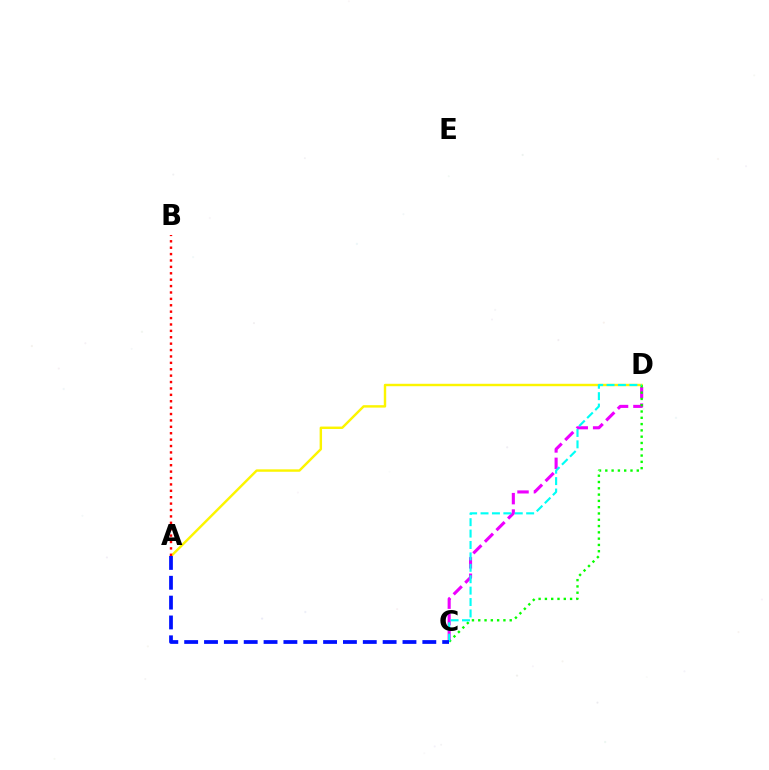{('A', 'D'): [{'color': '#fcf500', 'line_style': 'solid', 'thickness': 1.74}], ('C', 'D'): [{'color': '#ee00ff', 'line_style': 'dashed', 'thickness': 2.23}, {'color': '#08ff00', 'line_style': 'dotted', 'thickness': 1.71}, {'color': '#00fff6', 'line_style': 'dashed', 'thickness': 1.55}], ('A', 'C'): [{'color': '#0010ff', 'line_style': 'dashed', 'thickness': 2.7}], ('A', 'B'): [{'color': '#ff0000', 'line_style': 'dotted', 'thickness': 1.74}]}